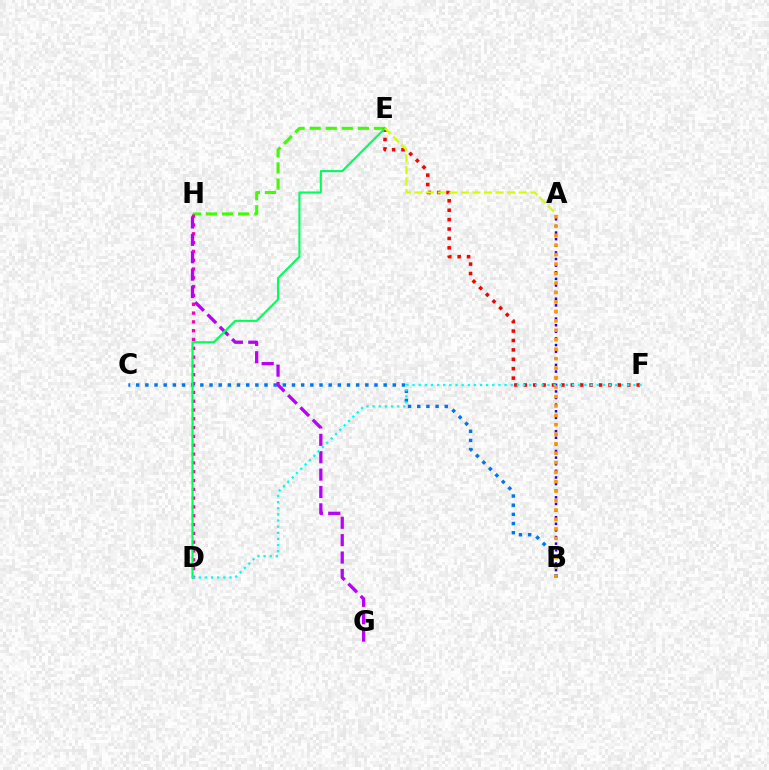{('E', 'H'): [{'color': '#3dff00', 'line_style': 'dashed', 'thickness': 2.18}], ('D', 'H'): [{'color': '#ff00ac', 'line_style': 'dotted', 'thickness': 2.39}], ('B', 'C'): [{'color': '#0074ff', 'line_style': 'dotted', 'thickness': 2.49}], ('E', 'F'): [{'color': '#ff0000', 'line_style': 'dotted', 'thickness': 2.56}], ('G', 'H'): [{'color': '#b900ff', 'line_style': 'dashed', 'thickness': 2.36}], ('A', 'B'): [{'color': '#2500ff', 'line_style': 'dotted', 'thickness': 1.8}, {'color': '#ff9400', 'line_style': 'dotted', 'thickness': 2.57}], ('D', 'E'): [{'color': '#00ff5c', 'line_style': 'solid', 'thickness': 1.52}], ('A', 'E'): [{'color': '#d1ff00', 'line_style': 'dashed', 'thickness': 1.57}], ('D', 'F'): [{'color': '#00fff6', 'line_style': 'dotted', 'thickness': 1.67}]}